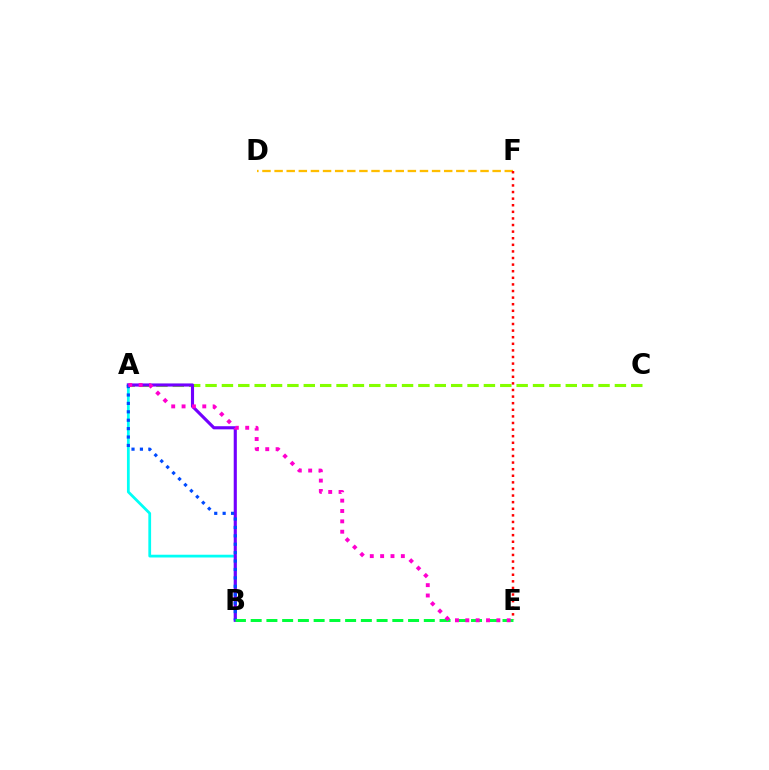{('A', 'B'): [{'color': '#00fff6', 'line_style': 'solid', 'thickness': 1.99}, {'color': '#7200ff', 'line_style': 'solid', 'thickness': 2.25}, {'color': '#004bff', 'line_style': 'dotted', 'thickness': 2.28}], ('A', 'C'): [{'color': '#84ff00', 'line_style': 'dashed', 'thickness': 2.22}], ('D', 'F'): [{'color': '#ffbd00', 'line_style': 'dashed', 'thickness': 1.65}], ('E', 'F'): [{'color': '#ff0000', 'line_style': 'dotted', 'thickness': 1.79}], ('B', 'E'): [{'color': '#00ff39', 'line_style': 'dashed', 'thickness': 2.14}], ('A', 'E'): [{'color': '#ff00cf', 'line_style': 'dotted', 'thickness': 2.81}]}